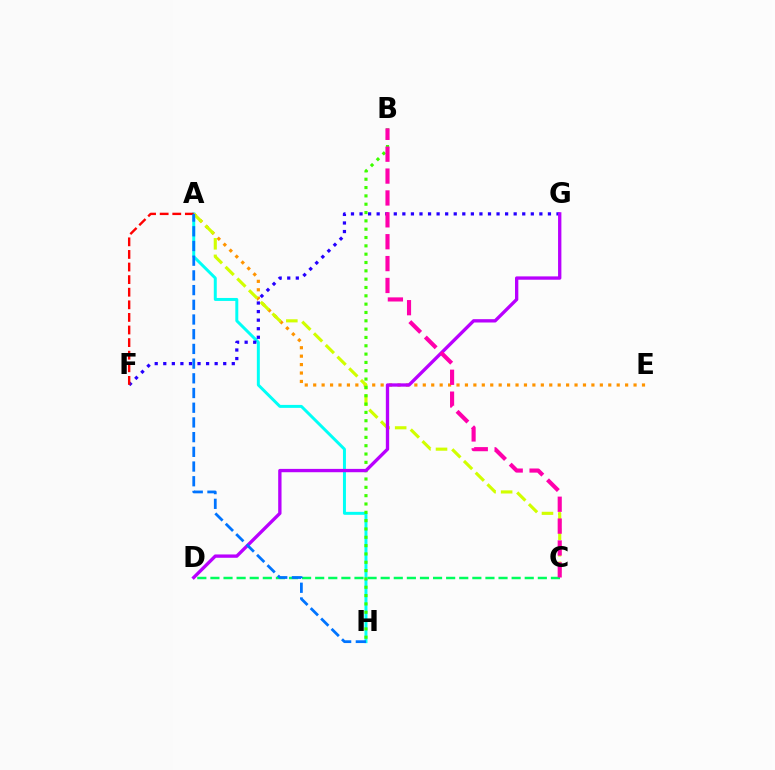{('A', 'E'): [{'color': '#ff9400', 'line_style': 'dotted', 'thickness': 2.29}], ('A', 'H'): [{'color': '#00fff6', 'line_style': 'solid', 'thickness': 2.14}, {'color': '#0074ff', 'line_style': 'dashed', 'thickness': 2.0}], ('A', 'C'): [{'color': '#d1ff00', 'line_style': 'dashed', 'thickness': 2.25}], ('F', 'G'): [{'color': '#2500ff', 'line_style': 'dotted', 'thickness': 2.33}], ('B', 'H'): [{'color': '#3dff00', 'line_style': 'dotted', 'thickness': 2.26}], ('C', 'D'): [{'color': '#00ff5c', 'line_style': 'dashed', 'thickness': 1.78}], ('D', 'G'): [{'color': '#b900ff', 'line_style': 'solid', 'thickness': 2.4}], ('A', 'F'): [{'color': '#ff0000', 'line_style': 'dashed', 'thickness': 1.71}], ('B', 'C'): [{'color': '#ff00ac', 'line_style': 'dashed', 'thickness': 2.97}]}